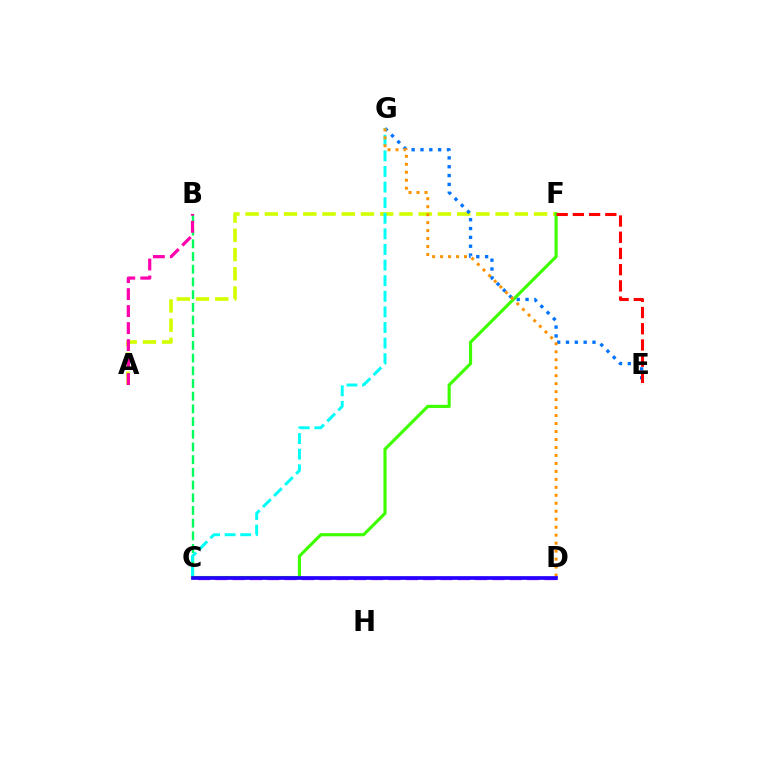{('B', 'C'): [{'color': '#00ff5c', 'line_style': 'dashed', 'thickness': 1.72}], ('A', 'F'): [{'color': '#d1ff00', 'line_style': 'dashed', 'thickness': 2.61}], ('E', 'G'): [{'color': '#0074ff', 'line_style': 'dotted', 'thickness': 2.4}], ('A', 'B'): [{'color': '#ff00ac', 'line_style': 'dashed', 'thickness': 2.31}], ('C', 'G'): [{'color': '#00fff6', 'line_style': 'dashed', 'thickness': 2.12}], ('C', 'F'): [{'color': '#3dff00', 'line_style': 'solid', 'thickness': 2.25}], ('D', 'G'): [{'color': '#ff9400', 'line_style': 'dotted', 'thickness': 2.17}], ('C', 'D'): [{'color': '#b900ff', 'line_style': 'dashed', 'thickness': 2.35}, {'color': '#2500ff', 'line_style': 'solid', 'thickness': 2.65}], ('E', 'F'): [{'color': '#ff0000', 'line_style': 'dashed', 'thickness': 2.2}]}